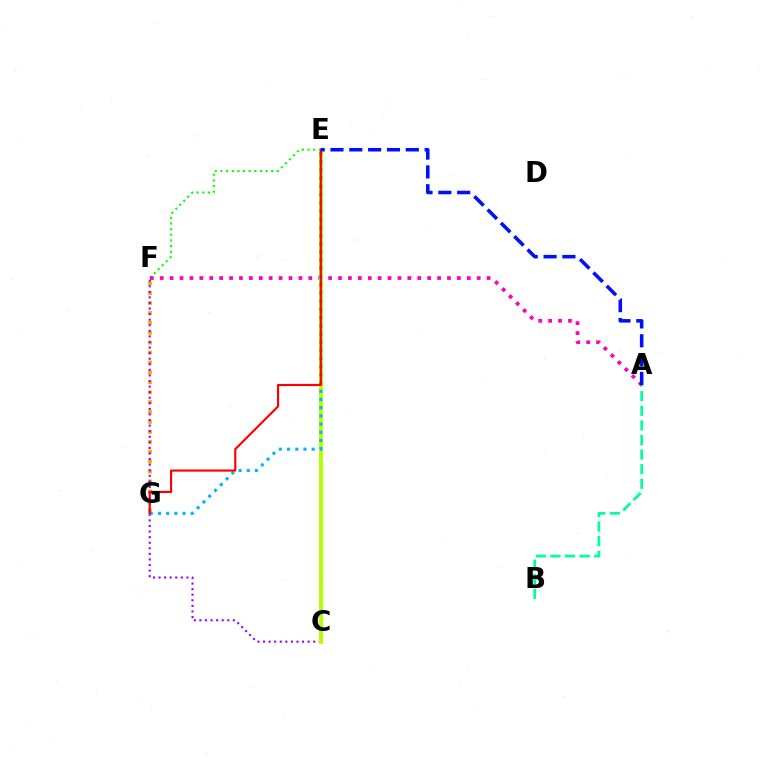{('A', 'B'): [{'color': '#00ff9d', 'line_style': 'dashed', 'thickness': 1.98}], ('F', 'G'): [{'color': '#ffa500', 'line_style': 'dotted', 'thickness': 2.69}], ('E', 'F'): [{'color': '#08ff00', 'line_style': 'dotted', 'thickness': 1.53}], ('C', 'F'): [{'color': '#9b00ff', 'line_style': 'dotted', 'thickness': 1.51}], ('A', 'F'): [{'color': '#ff00bd', 'line_style': 'dotted', 'thickness': 2.69}], ('C', 'E'): [{'color': '#b3ff00', 'line_style': 'solid', 'thickness': 2.82}], ('E', 'G'): [{'color': '#00b5ff', 'line_style': 'dotted', 'thickness': 2.23}, {'color': '#ff0000', 'line_style': 'solid', 'thickness': 1.56}], ('A', 'E'): [{'color': '#0010ff', 'line_style': 'dashed', 'thickness': 2.56}]}